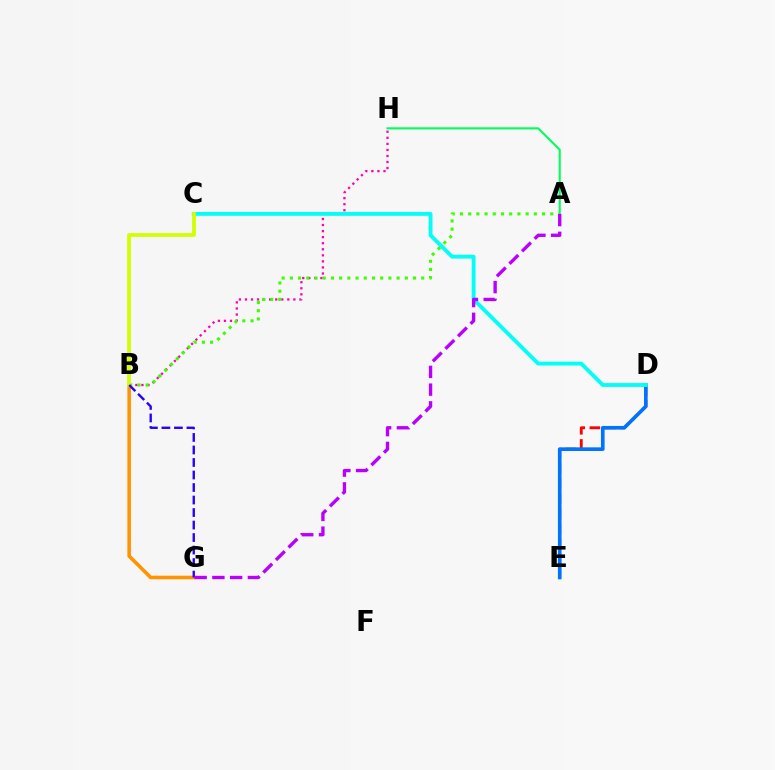{('D', 'E'): [{'color': '#ff0000', 'line_style': 'dashed', 'thickness': 2.06}, {'color': '#0074ff', 'line_style': 'solid', 'thickness': 2.62}], ('B', 'H'): [{'color': '#ff00ac', 'line_style': 'dotted', 'thickness': 1.65}], ('A', 'H'): [{'color': '#00ff5c', 'line_style': 'solid', 'thickness': 1.5}], ('A', 'B'): [{'color': '#3dff00', 'line_style': 'dotted', 'thickness': 2.23}], ('C', 'D'): [{'color': '#00fff6', 'line_style': 'solid', 'thickness': 2.76}], ('B', 'G'): [{'color': '#ff9400', 'line_style': 'solid', 'thickness': 2.58}, {'color': '#2500ff', 'line_style': 'dashed', 'thickness': 1.7}], ('B', 'C'): [{'color': '#d1ff00', 'line_style': 'solid', 'thickness': 2.69}], ('A', 'G'): [{'color': '#b900ff', 'line_style': 'dashed', 'thickness': 2.41}]}